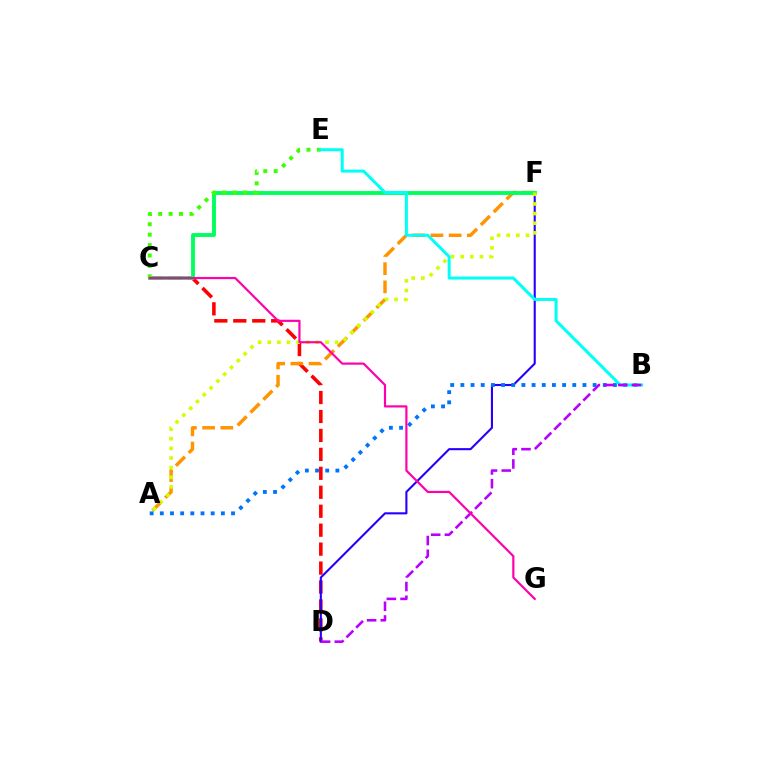{('C', 'D'): [{'color': '#ff0000', 'line_style': 'dashed', 'thickness': 2.57}], ('A', 'F'): [{'color': '#ff9400', 'line_style': 'dashed', 'thickness': 2.47}, {'color': '#d1ff00', 'line_style': 'dotted', 'thickness': 2.62}], ('D', 'F'): [{'color': '#2500ff', 'line_style': 'solid', 'thickness': 1.51}], ('C', 'F'): [{'color': '#00ff5c', 'line_style': 'solid', 'thickness': 2.79}], ('C', 'E'): [{'color': '#3dff00', 'line_style': 'dotted', 'thickness': 2.83}], ('A', 'B'): [{'color': '#0074ff', 'line_style': 'dotted', 'thickness': 2.76}], ('B', 'E'): [{'color': '#00fff6', 'line_style': 'solid', 'thickness': 2.17}], ('B', 'D'): [{'color': '#b900ff', 'line_style': 'dashed', 'thickness': 1.86}], ('C', 'G'): [{'color': '#ff00ac', 'line_style': 'solid', 'thickness': 1.57}]}